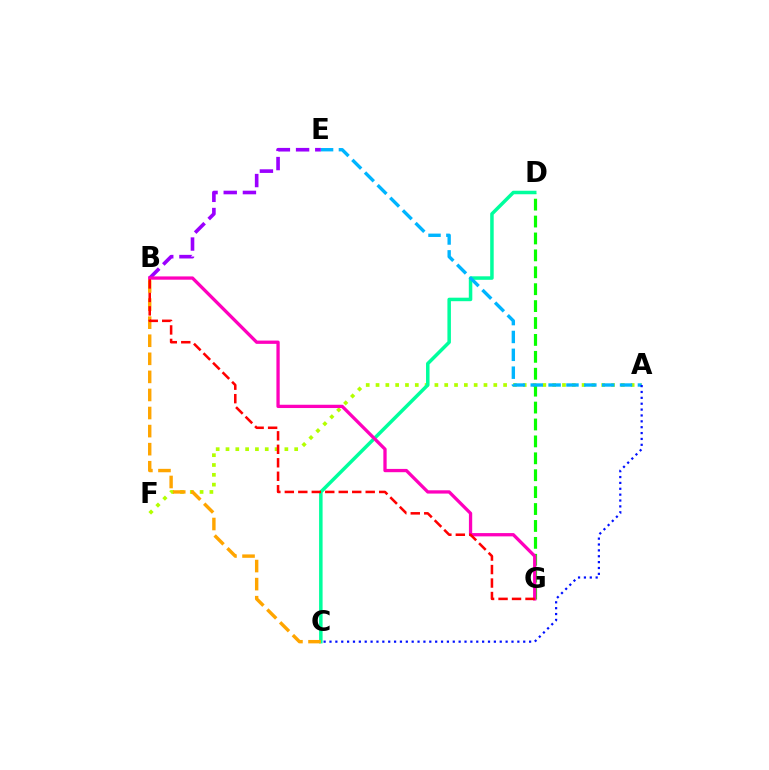{('A', 'F'): [{'color': '#b3ff00', 'line_style': 'dotted', 'thickness': 2.67}], ('C', 'D'): [{'color': '#00ff9d', 'line_style': 'solid', 'thickness': 2.52}], ('D', 'G'): [{'color': '#08ff00', 'line_style': 'dashed', 'thickness': 2.3}], ('A', 'E'): [{'color': '#00b5ff', 'line_style': 'dashed', 'thickness': 2.43}], ('B', 'C'): [{'color': '#ffa500', 'line_style': 'dashed', 'thickness': 2.45}], ('B', 'E'): [{'color': '#9b00ff', 'line_style': 'dashed', 'thickness': 2.61}], ('B', 'G'): [{'color': '#ff00bd', 'line_style': 'solid', 'thickness': 2.37}, {'color': '#ff0000', 'line_style': 'dashed', 'thickness': 1.83}], ('A', 'C'): [{'color': '#0010ff', 'line_style': 'dotted', 'thickness': 1.6}]}